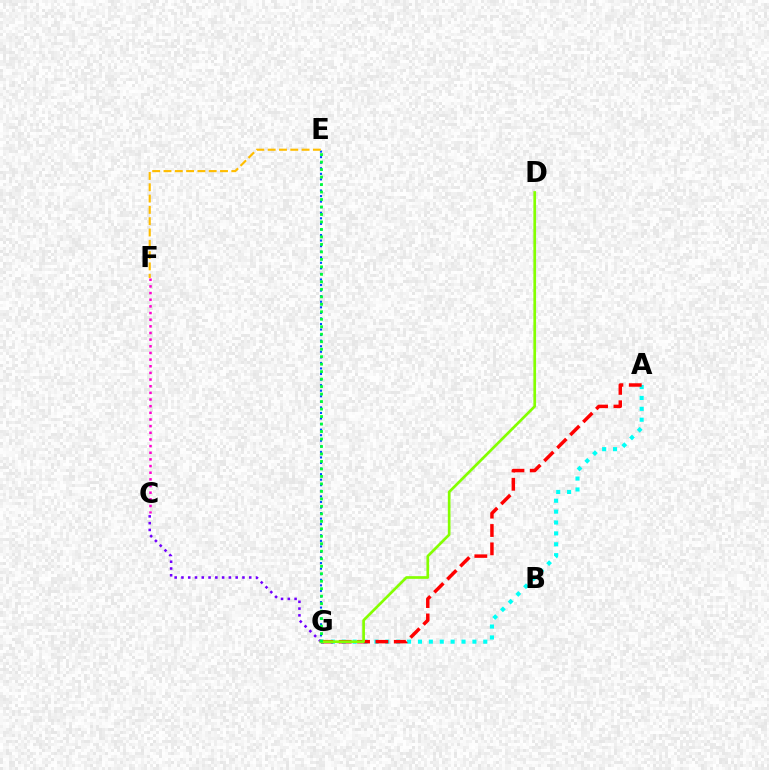{('C', 'G'): [{'color': '#7200ff', 'line_style': 'dotted', 'thickness': 1.84}], ('A', 'G'): [{'color': '#00fff6', 'line_style': 'dotted', 'thickness': 2.96}, {'color': '#ff0000', 'line_style': 'dashed', 'thickness': 2.49}], ('E', 'G'): [{'color': '#004bff', 'line_style': 'dotted', 'thickness': 1.51}, {'color': '#00ff39', 'line_style': 'dotted', 'thickness': 2.03}], ('E', 'F'): [{'color': '#ffbd00', 'line_style': 'dashed', 'thickness': 1.54}], ('C', 'F'): [{'color': '#ff00cf', 'line_style': 'dotted', 'thickness': 1.81}], ('D', 'G'): [{'color': '#84ff00', 'line_style': 'solid', 'thickness': 1.93}]}